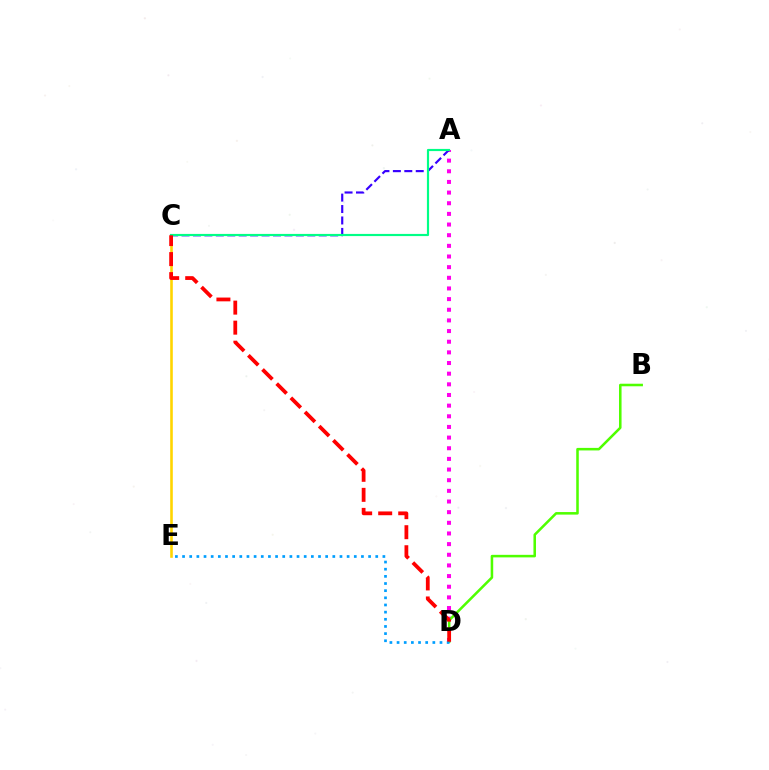{('A', 'D'): [{'color': '#ff00ed', 'line_style': 'dotted', 'thickness': 2.89}], ('A', 'C'): [{'color': '#3700ff', 'line_style': 'dashed', 'thickness': 1.55}, {'color': '#00ff86', 'line_style': 'solid', 'thickness': 1.57}], ('C', 'E'): [{'color': '#ffd500', 'line_style': 'solid', 'thickness': 1.88}], ('B', 'D'): [{'color': '#4fff00', 'line_style': 'solid', 'thickness': 1.83}], ('D', 'E'): [{'color': '#009eff', 'line_style': 'dotted', 'thickness': 1.94}], ('C', 'D'): [{'color': '#ff0000', 'line_style': 'dashed', 'thickness': 2.72}]}